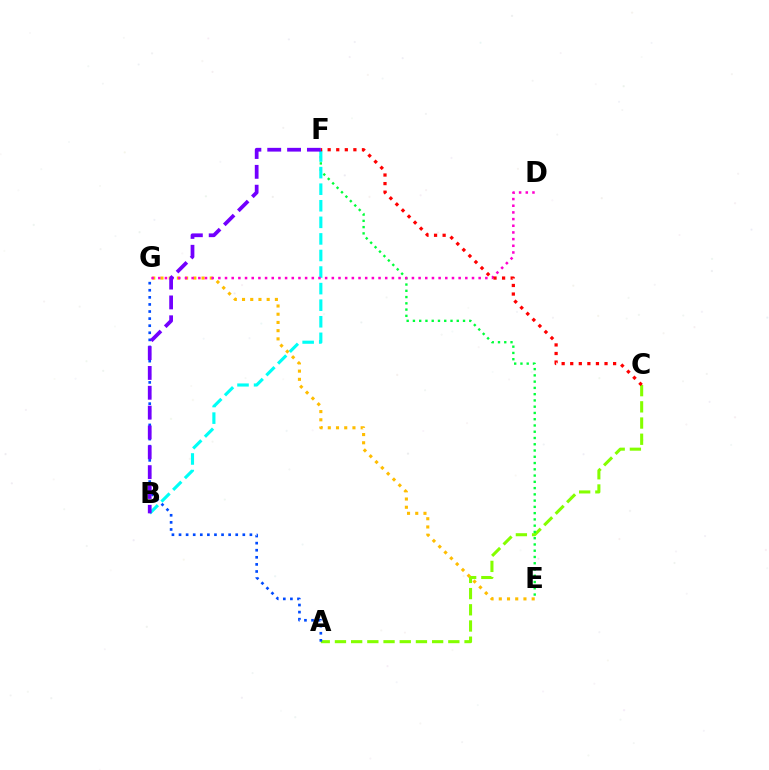{('A', 'C'): [{'color': '#84ff00', 'line_style': 'dashed', 'thickness': 2.2}], ('E', 'F'): [{'color': '#00ff39', 'line_style': 'dotted', 'thickness': 1.7}], ('E', 'G'): [{'color': '#ffbd00', 'line_style': 'dotted', 'thickness': 2.23}], ('A', 'G'): [{'color': '#004bff', 'line_style': 'dotted', 'thickness': 1.93}], ('B', 'F'): [{'color': '#00fff6', 'line_style': 'dashed', 'thickness': 2.25}, {'color': '#7200ff', 'line_style': 'dashed', 'thickness': 2.7}], ('D', 'G'): [{'color': '#ff00cf', 'line_style': 'dotted', 'thickness': 1.81}], ('C', 'F'): [{'color': '#ff0000', 'line_style': 'dotted', 'thickness': 2.33}]}